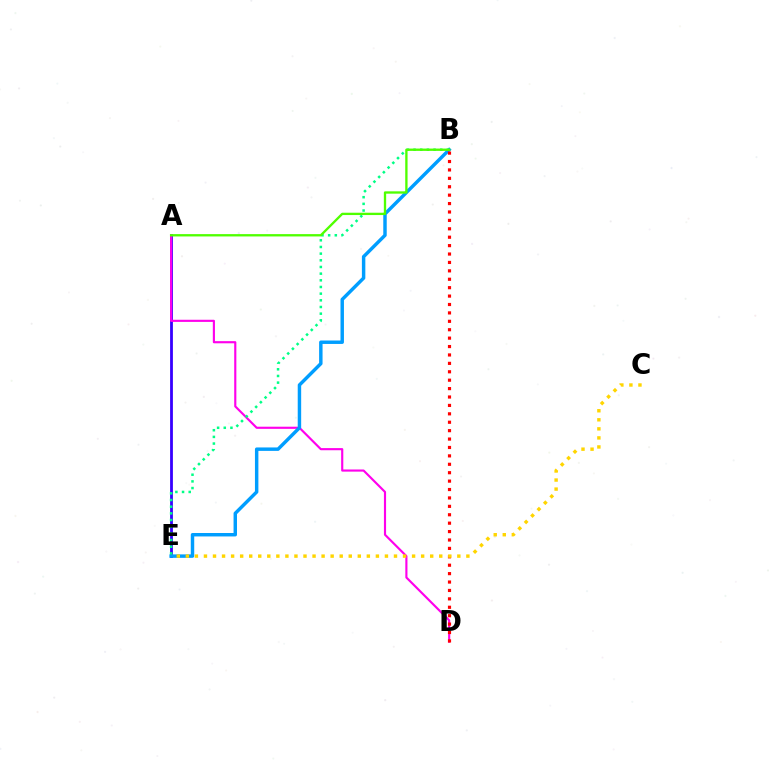{('A', 'E'): [{'color': '#3700ff', 'line_style': 'solid', 'thickness': 2.01}], ('A', 'D'): [{'color': '#ff00ed', 'line_style': 'solid', 'thickness': 1.55}], ('B', 'E'): [{'color': '#009eff', 'line_style': 'solid', 'thickness': 2.48}, {'color': '#00ff86', 'line_style': 'dotted', 'thickness': 1.81}], ('B', 'D'): [{'color': '#ff0000', 'line_style': 'dotted', 'thickness': 2.29}], ('A', 'B'): [{'color': '#4fff00', 'line_style': 'solid', 'thickness': 1.68}], ('C', 'E'): [{'color': '#ffd500', 'line_style': 'dotted', 'thickness': 2.46}]}